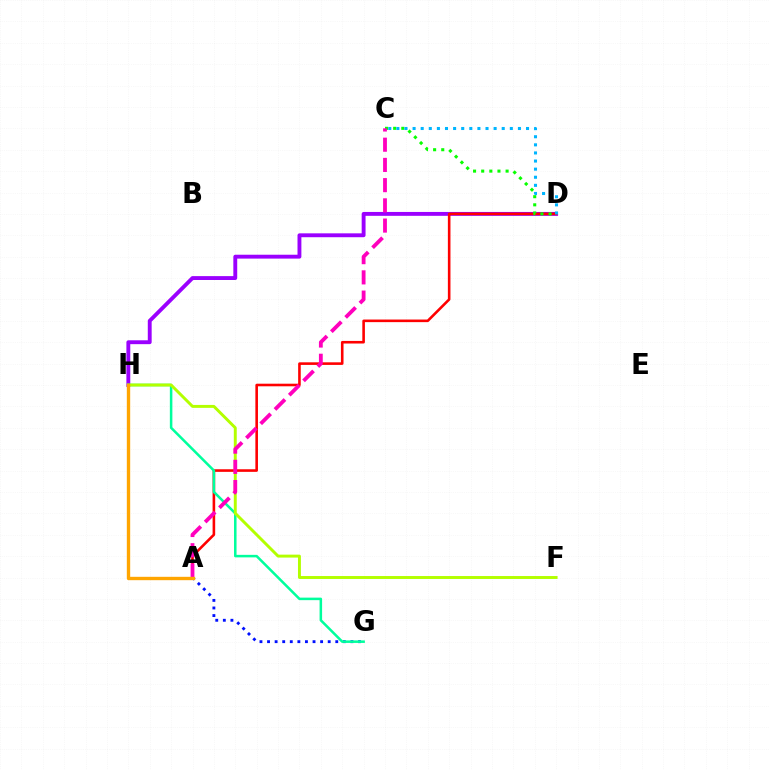{('A', 'G'): [{'color': '#0010ff', 'line_style': 'dotted', 'thickness': 2.06}], ('D', 'H'): [{'color': '#9b00ff', 'line_style': 'solid', 'thickness': 2.79}], ('A', 'D'): [{'color': '#ff0000', 'line_style': 'solid', 'thickness': 1.87}], ('G', 'H'): [{'color': '#00ff9d', 'line_style': 'solid', 'thickness': 1.82}], ('C', 'D'): [{'color': '#08ff00', 'line_style': 'dotted', 'thickness': 2.21}, {'color': '#00b5ff', 'line_style': 'dotted', 'thickness': 2.2}], ('F', 'H'): [{'color': '#b3ff00', 'line_style': 'solid', 'thickness': 2.12}], ('A', 'C'): [{'color': '#ff00bd', 'line_style': 'dashed', 'thickness': 2.75}], ('A', 'H'): [{'color': '#ffa500', 'line_style': 'solid', 'thickness': 2.42}]}